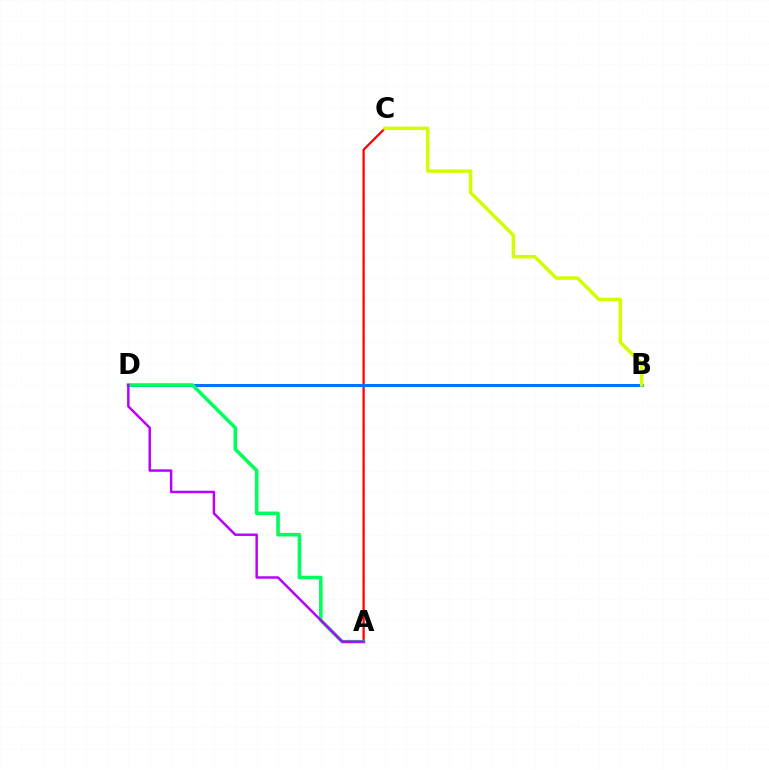{('A', 'C'): [{'color': '#ff0000', 'line_style': 'solid', 'thickness': 1.62}], ('B', 'D'): [{'color': '#0074ff', 'line_style': 'solid', 'thickness': 2.15}], ('A', 'D'): [{'color': '#00ff5c', 'line_style': 'solid', 'thickness': 2.57}, {'color': '#b900ff', 'line_style': 'solid', 'thickness': 1.78}], ('B', 'C'): [{'color': '#d1ff00', 'line_style': 'solid', 'thickness': 2.51}]}